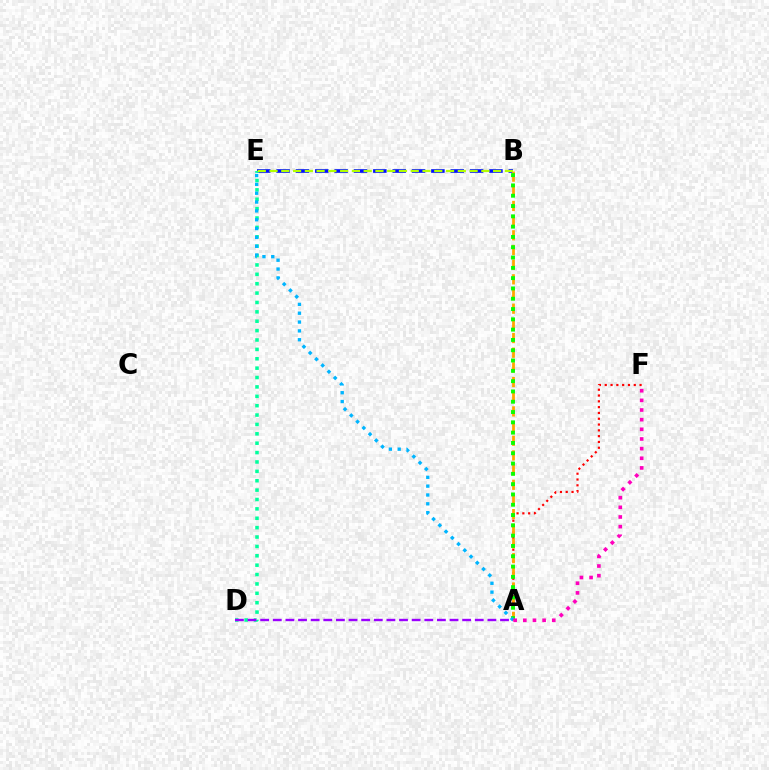{('B', 'E'): [{'color': '#0010ff', 'line_style': 'dashed', 'thickness': 2.63}, {'color': '#b3ff00', 'line_style': 'dashed', 'thickness': 1.6}], ('A', 'F'): [{'color': '#ff0000', 'line_style': 'dotted', 'thickness': 1.58}, {'color': '#ff00bd', 'line_style': 'dotted', 'thickness': 2.62}], ('A', 'B'): [{'color': '#ffa500', 'line_style': 'dashed', 'thickness': 1.99}, {'color': '#08ff00', 'line_style': 'dotted', 'thickness': 2.8}], ('D', 'E'): [{'color': '#00ff9d', 'line_style': 'dotted', 'thickness': 2.55}], ('A', 'E'): [{'color': '#00b5ff', 'line_style': 'dotted', 'thickness': 2.4}], ('A', 'D'): [{'color': '#9b00ff', 'line_style': 'dashed', 'thickness': 1.71}]}